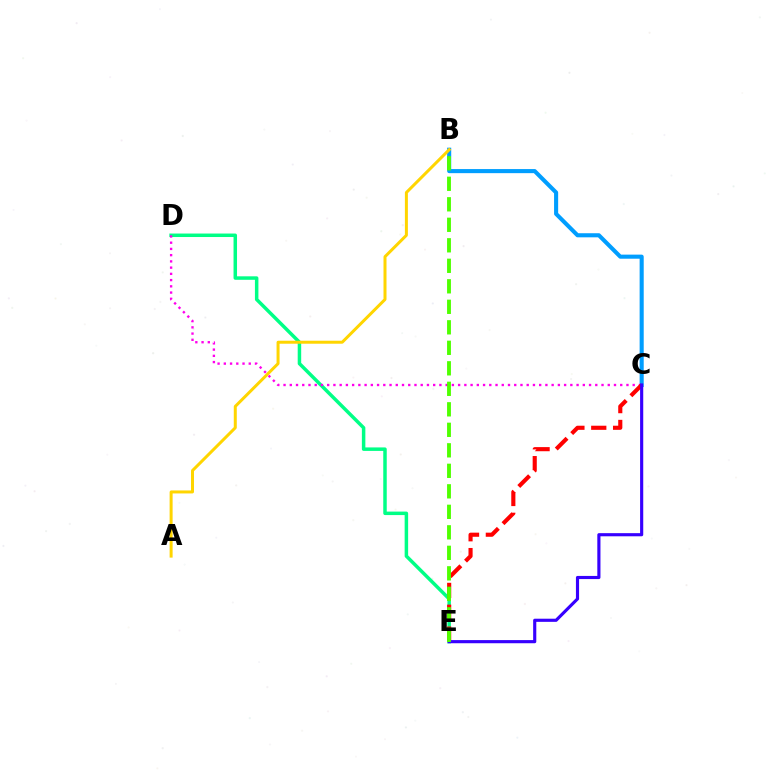{('B', 'C'): [{'color': '#009eff', 'line_style': 'solid', 'thickness': 2.94}], ('D', 'E'): [{'color': '#00ff86', 'line_style': 'solid', 'thickness': 2.51}], ('A', 'B'): [{'color': '#ffd500', 'line_style': 'solid', 'thickness': 2.16}], ('C', 'D'): [{'color': '#ff00ed', 'line_style': 'dotted', 'thickness': 1.69}], ('C', 'E'): [{'color': '#ff0000', 'line_style': 'dashed', 'thickness': 2.97}, {'color': '#3700ff', 'line_style': 'solid', 'thickness': 2.26}], ('B', 'E'): [{'color': '#4fff00', 'line_style': 'dashed', 'thickness': 2.79}]}